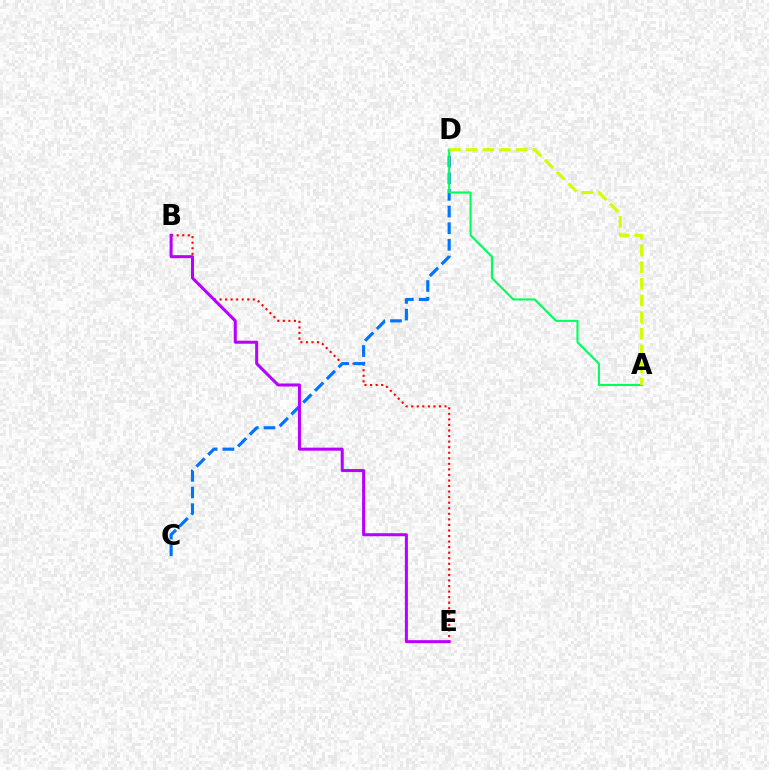{('B', 'E'): [{'color': '#ff0000', 'line_style': 'dotted', 'thickness': 1.51}, {'color': '#b900ff', 'line_style': 'solid', 'thickness': 2.18}], ('C', 'D'): [{'color': '#0074ff', 'line_style': 'dashed', 'thickness': 2.26}], ('A', 'D'): [{'color': '#00ff5c', 'line_style': 'solid', 'thickness': 1.52}, {'color': '#d1ff00', 'line_style': 'dashed', 'thickness': 2.26}]}